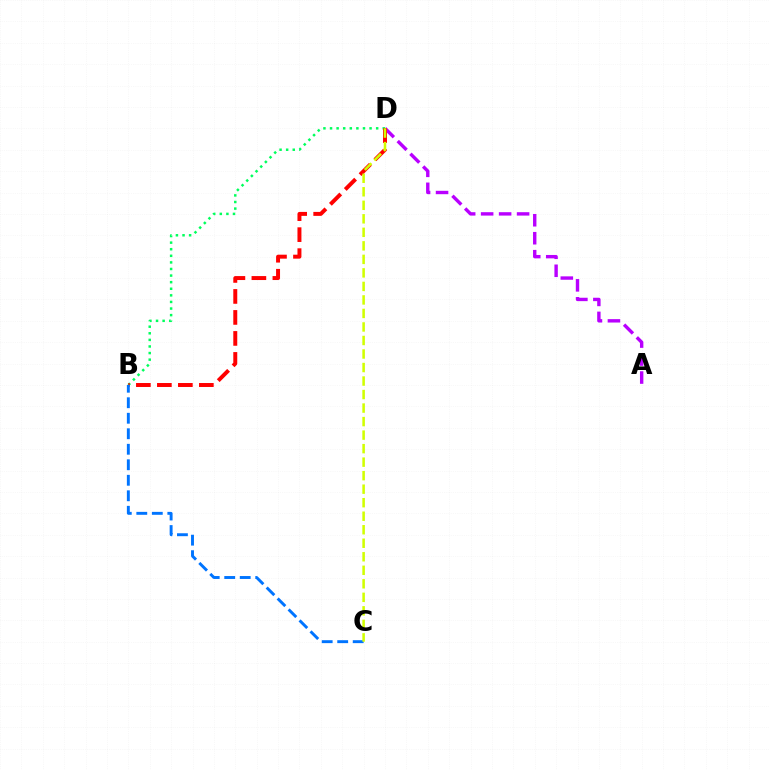{('A', 'D'): [{'color': '#b900ff', 'line_style': 'dashed', 'thickness': 2.44}], ('B', 'D'): [{'color': '#00ff5c', 'line_style': 'dotted', 'thickness': 1.79}, {'color': '#ff0000', 'line_style': 'dashed', 'thickness': 2.85}], ('B', 'C'): [{'color': '#0074ff', 'line_style': 'dashed', 'thickness': 2.11}], ('C', 'D'): [{'color': '#d1ff00', 'line_style': 'dashed', 'thickness': 1.84}]}